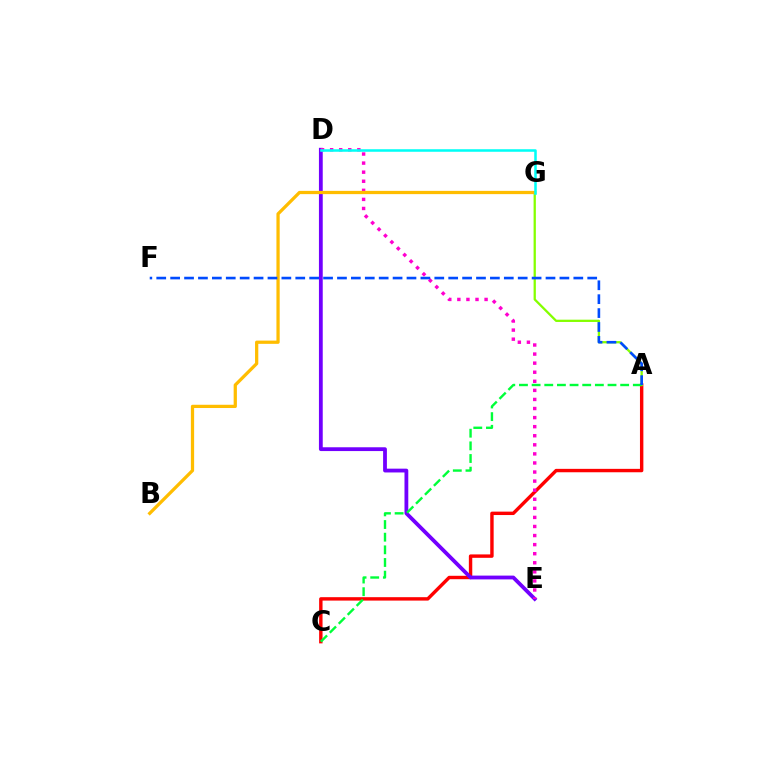{('A', 'C'): [{'color': '#ff0000', 'line_style': 'solid', 'thickness': 2.46}, {'color': '#00ff39', 'line_style': 'dashed', 'thickness': 1.72}], ('A', 'G'): [{'color': '#84ff00', 'line_style': 'solid', 'thickness': 1.64}], ('D', 'E'): [{'color': '#7200ff', 'line_style': 'solid', 'thickness': 2.74}, {'color': '#ff00cf', 'line_style': 'dotted', 'thickness': 2.47}], ('B', 'G'): [{'color': '#ffbd00', 'line_style': 'solid', 'thickness': 2.34}], ('D', 'G'): [{'color': '#00fff6', 'line_style': 'solid', 'thickness': 1.83}], ('A', 'F'): [{'color': '#004bff', 'line_style': 'dashed', 'thickness': 1.89}]}